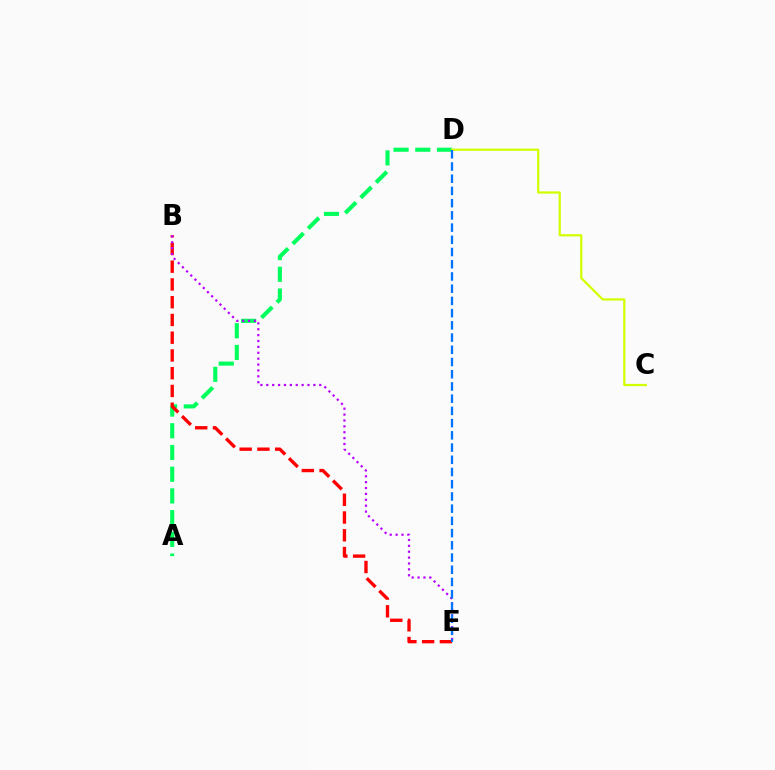{('A', 'D'): [{'color': '#00ff5c', 'line_style': 'dashed', 'thickness': 2.95}], ('C', 'D'): [{'color': '#d1ff00', 'line_style': 'solid', 'thickness': 1.61}], ('B', 'E'): [{'color': '#ff0000', 'line_style': 'dashed', 'thickness': 2.41}, {'color': '#b900ff', 'line_style': 'dotted', 'thickness': 1.6}], ('D', 'E'): [{'color': '#0074ff', 'line_style': 'dashed', 'thickness': 1.66}]}